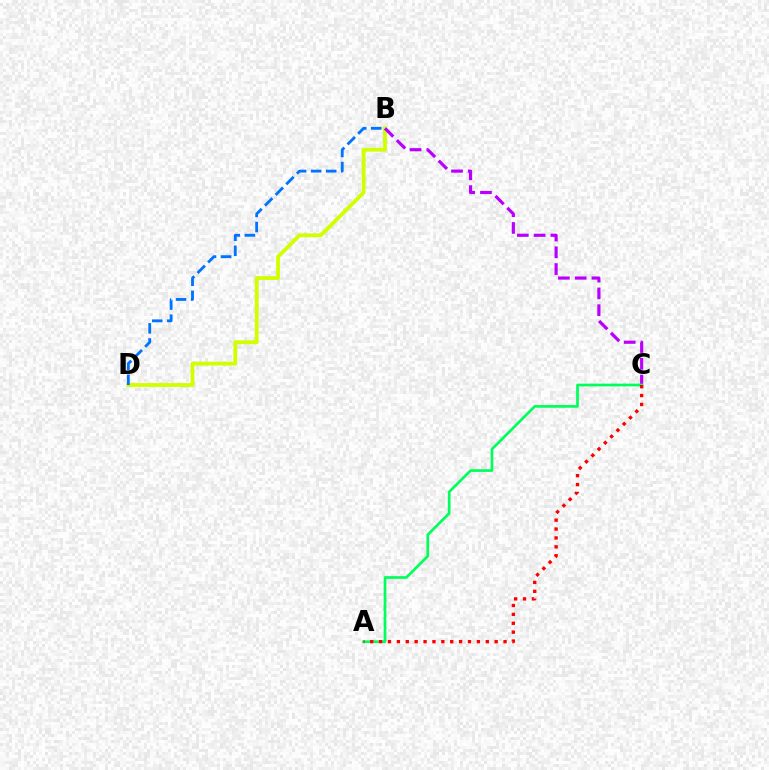{('B', 'D'): [{'color': '#d1ff00', 'line_style': 'solid', 'thickness': 2.75}, {'color': '#0074ff', 'line_style': 'dashed', 'thickness': 2.05}], ('B', 'C'): [{'color': '#b900ff', 'line_style': 'dashed', 'thickness': 2.28}], ('A', 'C'): [{'color': '#00ff5c', 'line_style': 'solid', 'thickness': 1.95}, {'color': '#ff0000', 'line_style': 'dotted', 'thickness': 2.42}]}